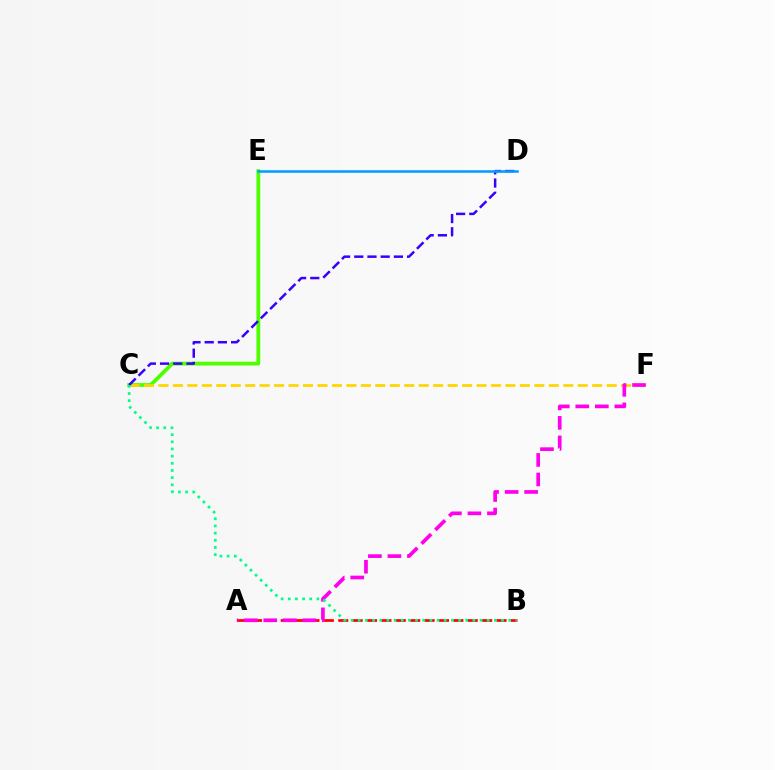{('C', 'E'): [{'color': '#4fff00', 'line_style': 'solid', 'thickness': 2.74}], ('C', 'F'): [{'color': '#ffd500', 'line_style': 'dashed', 'thickness': 1.96}], ('A', 'B'): [{'color': '#ff0000', 'line_style': 'dashed', 'thickness': 1.95}], ('A', 'F'): [{'color': '#ff00ed', 'line_style': 'dashed', 'thickness': 2.65}], ('C', 'D'): [{'color': '#3700ff', 'line_style': 'dashed', 'thickness': 1.79}], ('B', 'C'): [{'color': '#00ff86', 'line_style': 'dotted', 'thickness': 1.95}], ('D', 'E'): [{'color': '#009eff', 'line_style': 'solid', 'thickness': 1.83}]}